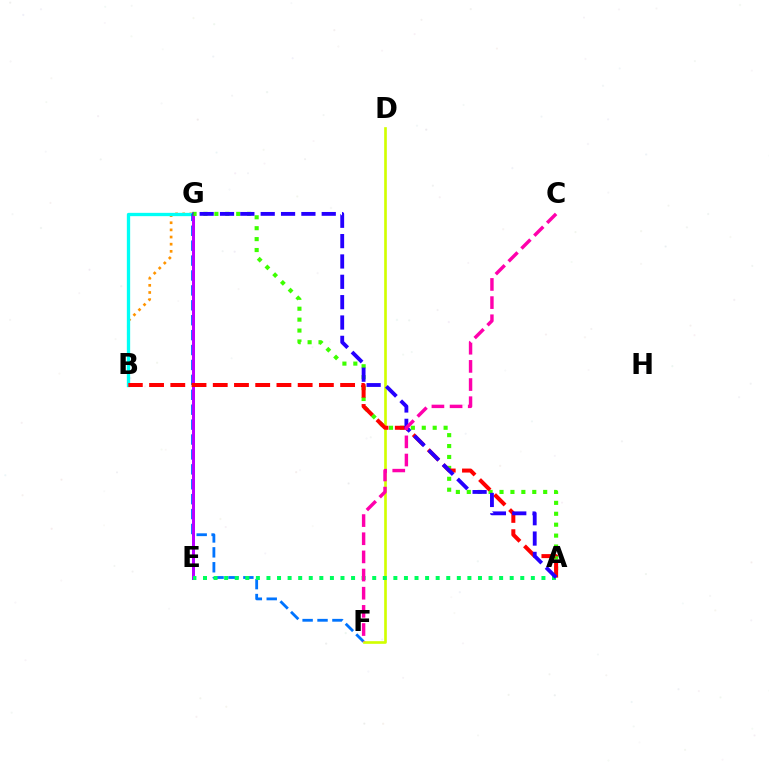{('B', 'G'): [{'color': '#ff9400', 'line_style': 'dotted', 'thickness': 1.94}, {'color': '#00fff6', 'line_style': 'solid', 'thickness': 2.39}], ('F', 'G'): [{'color': '#0074ff', 'line_style': 'dashed', 'thickness': 2.03}], ('E', 'G'): [{'color': '#b900ff', 'line_style': 'solid', 'thickness': 2.16}], ('A', 'G'): [{'color': '#3dff00', 'line_style': 'dotted', 'thickness': 2.97}, {'color': '#2500ff', 'line_style': 'dashed', 'thickness': 2.76}], ('D', 'F'): [{'color': '#d1ff00', 'line_style': 'solid', 'thickness': 1.91}], ('A', 'E'): [{'color': '#00ff5c', 'line_style': 'dotted', 'thickness': 2.87}], ('A', 'B'): [{'color': '#ff0000', 'line_style': 'dashed', 'thickness': 2.88}], ('C', 'F'): [{'color': '#ff00ac', 'line_style': 'dashed', 'thickness': 2.47}]}